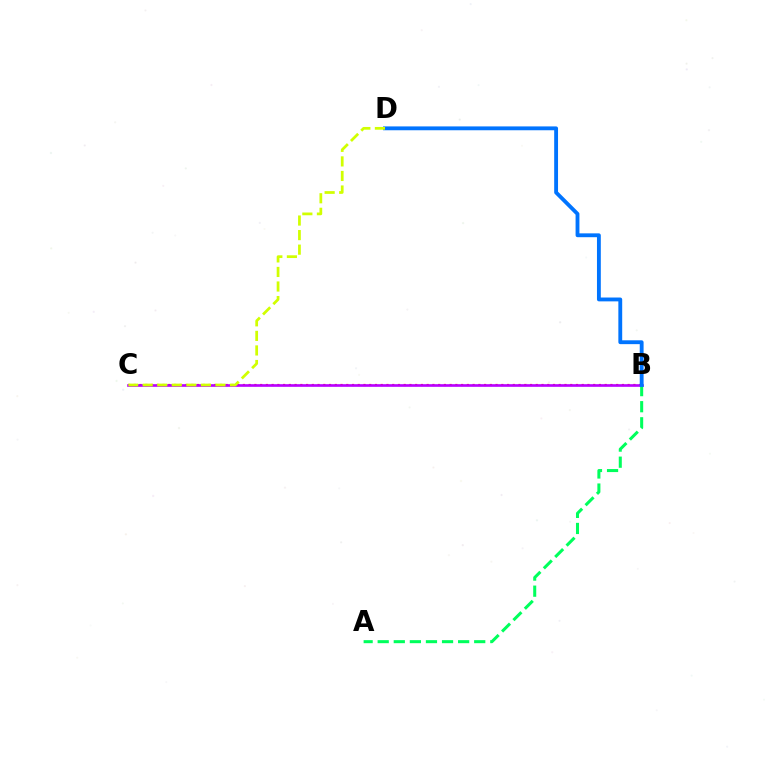{('B', 'C'): [{'color': '#ff0000', 'line_style': 'dotted', 'thickness': 1.56}, {'color': '#b900ff', 'line_style': 'solid', 'thickness': 1.9}], ('A', 'B'): [{'color': '#00ff5c', 'line_style': 'dashed', 'thickness': 2.19}], ('B', 'D'): [{'color': '#0074ff', 'line_style': 'solid', 'thickness': 2.77}], ('C', 'D'): [{'color': '#d1ff00', 'line_style': 'dashed', 'thickness': 1.98}]}